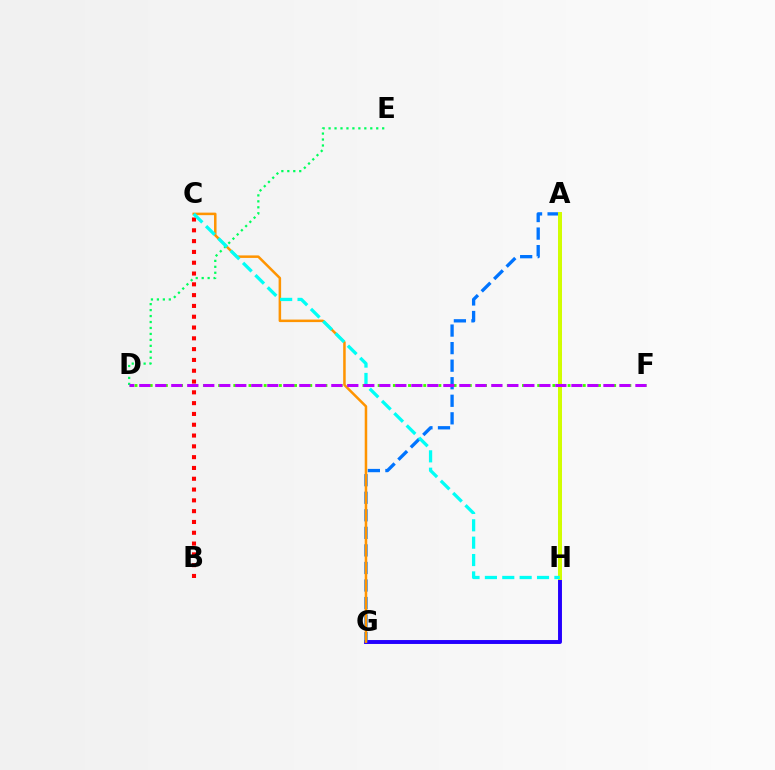{('A', 'H'): [{'color': '#ff00ac', 'line_style': 'dotted', 'thickness': 2.87}, {'color': '#d1ff00', 'line_style': 'solid', 'thickness': 2.86}], ('G', 'H'): [{'color': '#2500ff', 'line_style': 'solid', 'thickness': 2.82}], ('B', 'C'): [{'color': '#ff0000', 'line_style': 'dotted', 'thickness': 2.93}], ('A', 'G'): [{'color': '#0074ff', 'line_style': 'dashed', 'thickness': 2.38}], ('C', 'G'): [{'color': '#ff9400', 'line_style': 'solid', 'thickness': 1.81}], ('D', 'F'): [{'color': '#3dff00', 'line_style': 'dotted', 'thickness': 2.06}, {'color': '#b900ff', 'line_style': 'dashed', 'thickness': 2.17}], ('D', 'E'): [{'color': '#00ff5c', 'line_style': 'dotted', 'thickness': 1.62}], ('C', 'H'): [{'color': '#00fff6', 'line_style': 'dashed', 'thickness': 2.36}]}